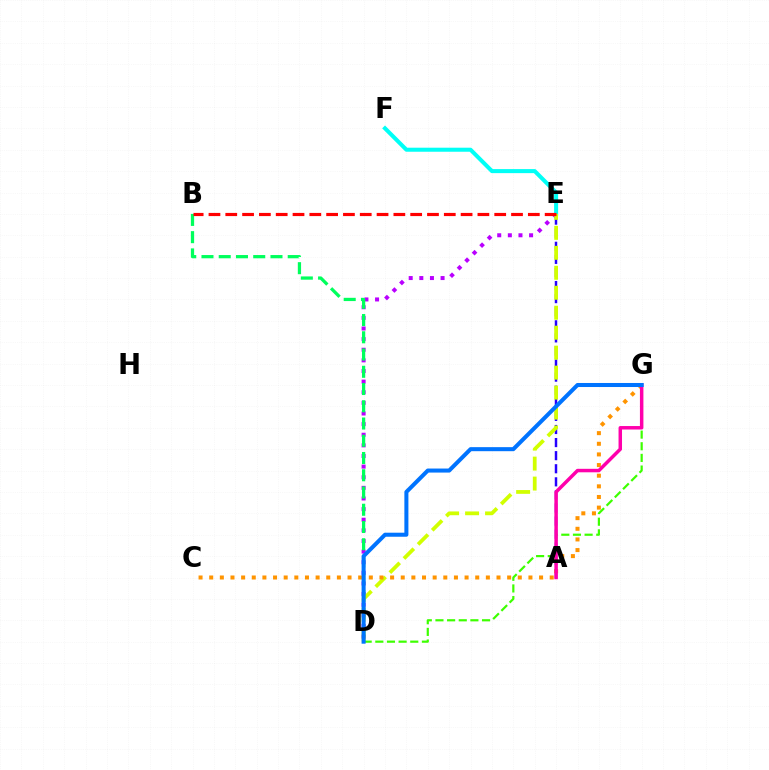{('D', 'E'): [{'color': '#b900ff', 'line_style': 'dotted', 'thickness': 2.89}, {'color': '#d1ff00', 'line_style': 'dashed', 'thickness': 2.71}], ('E', 'F'): [{'color': '#00fff6', 'line_style': 'solid', 'thickness': 2.91}], ('A', 'E'): [{'color': '#2500ff', 'line_style': 'dashed', 'thickness': 1.78}], ('D', 'G'): [{'color': '#3dff00', 'line_style': 'dashed', 'thickness': 1.58}, {'color': '#0074ff', 'line_style': 'solid', 'thickness': 2.91}], ('C', 'G'): [{'color': '#ff9400', 'line_style': 'dotted', 'thickness': 2.89}], ('B', 'D'): [{'color': '#00ff5c', 'line_style': 'dashed', 'thickness': 2.34}], ('A', 'G'): [{'color': '#ff00ac', 'line_style': 'solid', 'thickness': 2.5}], ('B', 'E'): [{'color': '#ff0000', 'line_style': 'dashed', 'thickness': 2.28}]}